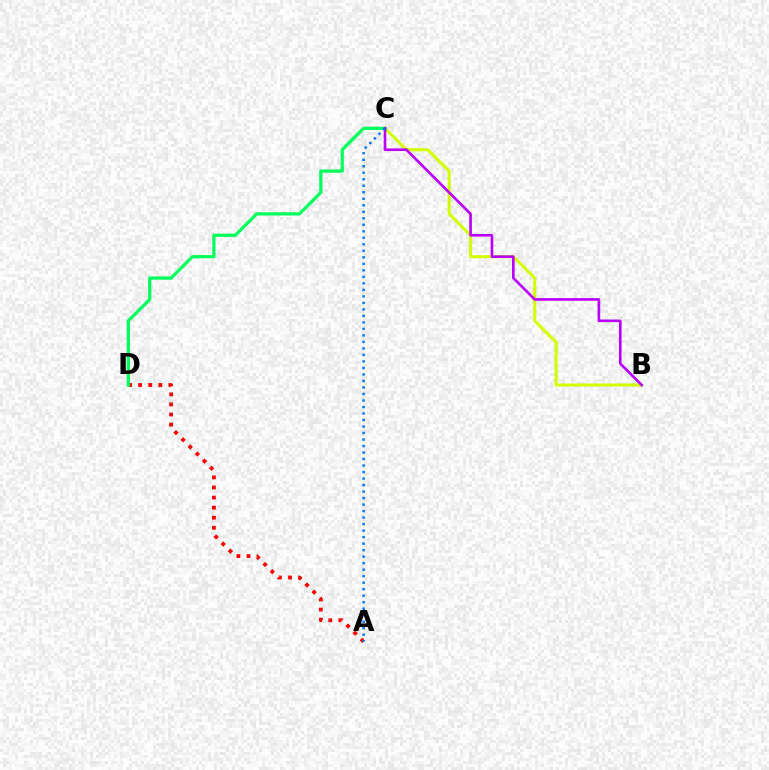{('A', 'D'): [{'color': '#ff0000', 'line_style': 'dotted', 'thickness': 2.74}], ('B', 'C'): [{'color': '#d1ff00', 'line_style': 'solid', 'thickness': 2.2}, {'color': '#b900ff', 'line_style': 'solid', 'thickness': 1.9}], ('C', 'D'): [{'color': '#00ff5c', 'line_style': 'solid', 'thickness': 2.33}], ('A', 'C'): [{'color': '#0074ff', 'line_style': 'dotted', 'thickness': 1.77}]}